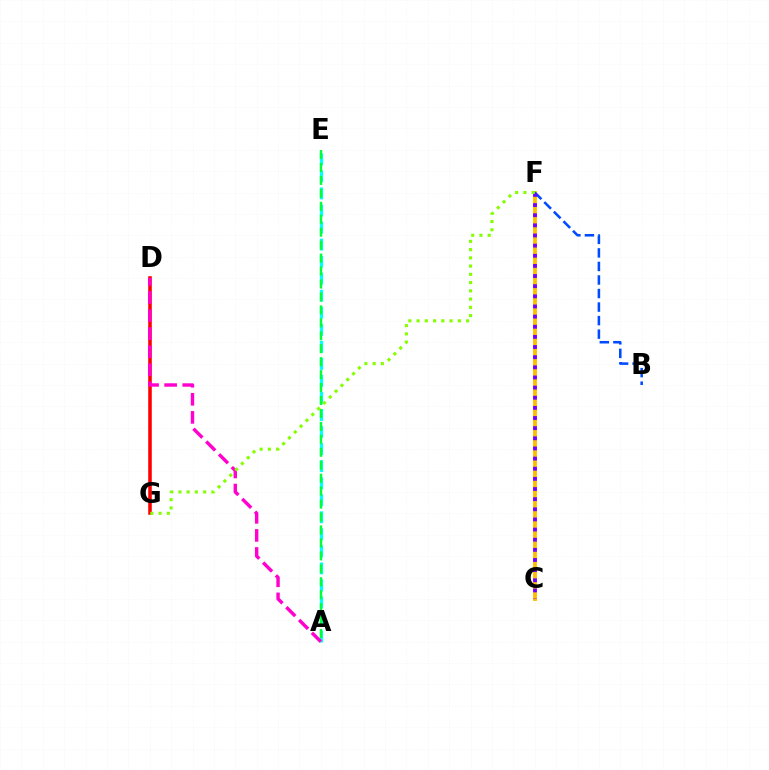{('D', 'G'): [{'color': '#ff0000', 'line_style': 'solid', 'thickness': 2.57}], ('C', 'F'): [{'color': '#ffbd00', 'line_style': 'solid', 'thickness': 2.78}, {'color': '#7200ff', 'line_style': 'dotted', 'thickness': 2.76}], ('B', 'F'): [{'color': '#004bff', 'line_style': 'dashed', 'thickness': 1.84}], ('A', 'E'): [{'color': '#00fff6', 'line_style': 'dashed', 'thickness': 2.32}, {'color': '#00ff39', 'line_style': 'dashed', 'thickness': 1.76}], ('A', 'D'): [{'color': '#ff00cf', 'line_style': 'dashed', 'thickness': 2.46}], ('F', 'G'): [{'color': '#84ff00', 'line_style': 'dotted', 'thickness': 2.24}]}